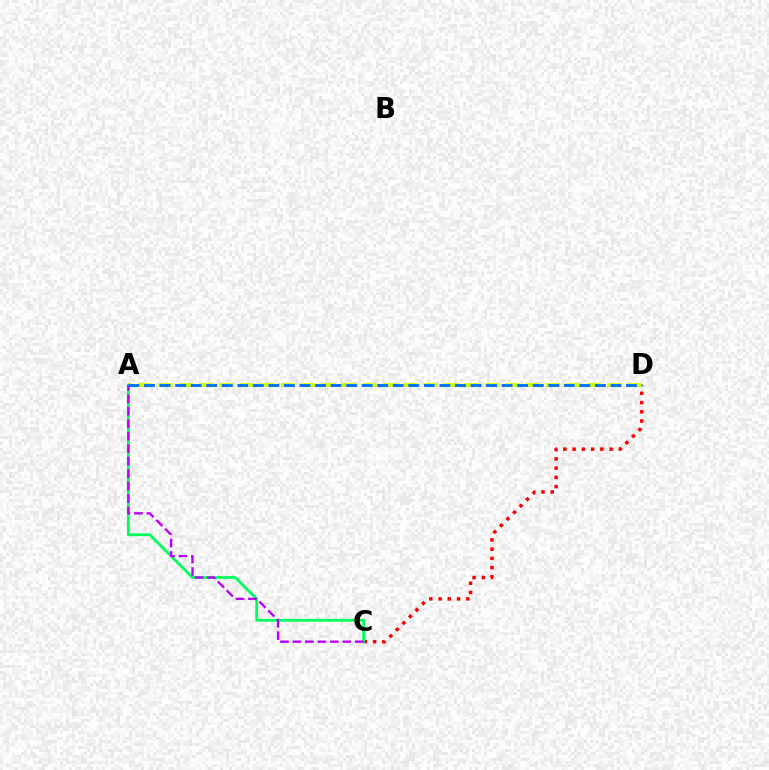{('C', 'D'): [{'color': '#ff0000', 'line_style': 'dotted', 'thickness': 2.51}], ('A', 'D'): [{'color': '#d1ff00', 'line_style': 'dashed', 'thickness': 2.77}, {'color': '#0074ff', 'line_style': 'dashed', 'thickness': 2.11}], ('A', 'C'): [{'color': '#00ff5c', 'line_style': 'solid', 'thickness': 2.01}, {'color': '#b900ff', 'line_style': 'dashed', 'thickness': 1.69}]}